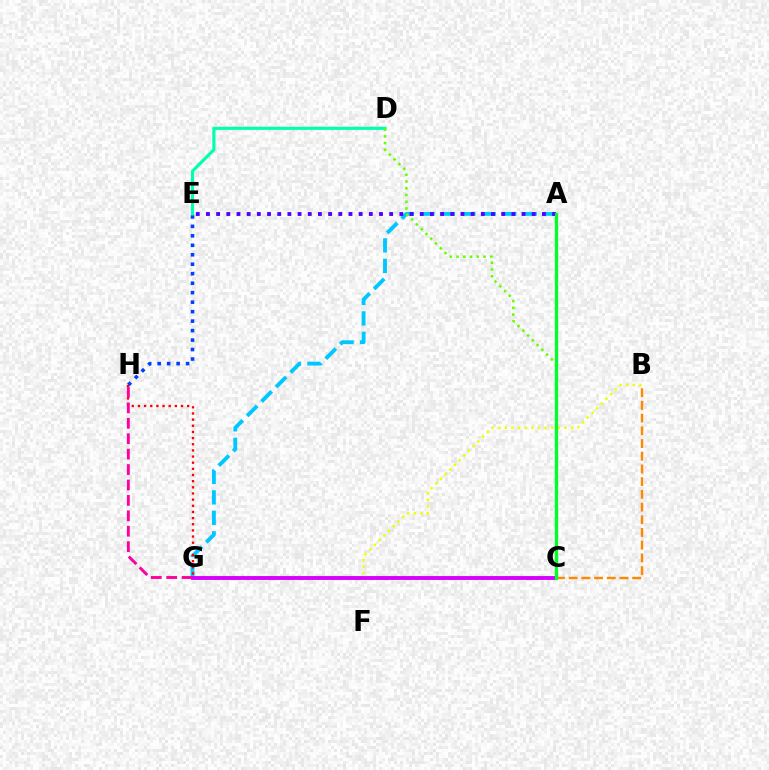{('A', 'G'): [{'color': '#00c7ff', 'line_style': 'dashed', 'thickness': 2.78}], ('A', 'E'): [{'color': '#4f00ff', 'line_style': 'dotted', 'thickness': 2.77}], ('E', 'H'): [{'color': '#003fff', 'line_style': 'dotted', 'thickness': 2.57}], ('G', 'H'): [{'color': '#ff0000', 'line_style': 'dotted', 'thickness': 1.67}, {'color': '#ff00a0', 'line_style': 'dashed', 'thickness': 2.09}], ('B', 'C'): [{'color': '#ff8800', 'line_style': 'dashed', 'thickness': 1.73}], ('D', 'E'): [{'color': '#00ffaf', 'line_style': 'solid', 'thickness': 2.26}], ('B', 'G'): [{'color': '#eeff00', 'line_style': 'dotted', 'thickness': 1.8}], ('C', 'D'): [{'color': '#66ff00', 'line_style': 'dotted', 'thickness': 1.83}], ('C', 'G'): [{'color': '#d600ff', 'line_style': 'solid', 'thickness': 2.79}], ('A', 'C'): [{'color': '#00ff27', 'line_style': 'solid', 'thickness': 2.35}]}